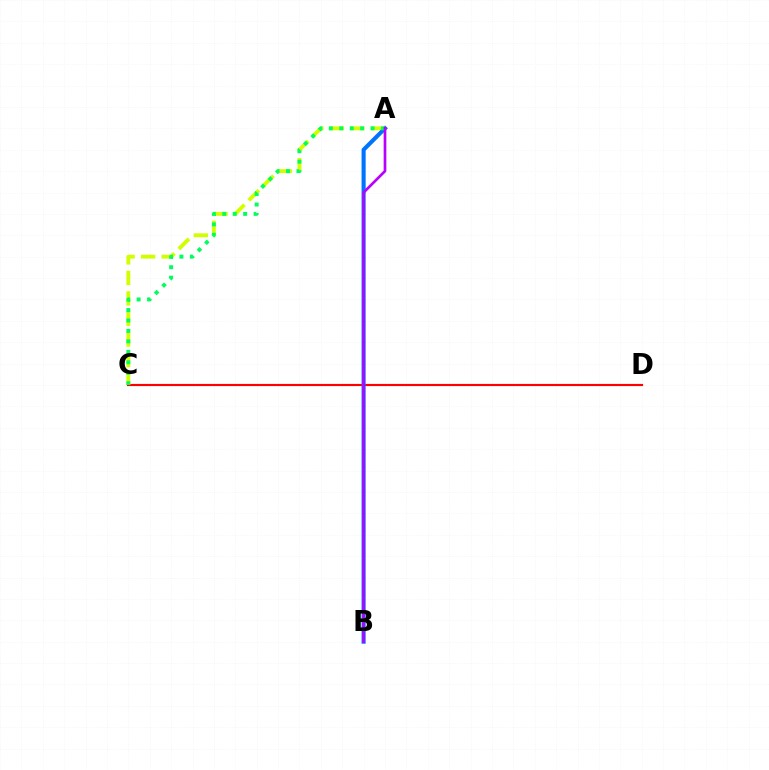{('C', 'D'): [{'color': '#ff0000', 'line_style': 'solid', 'thickness': 1.55}], ('A', 'C'): [{'color': '#d1ff00', 'line_style': 'dashed', 'thickness': 2.79}, {'color': '#00ff5c', 'line_style': 'dotted', 'thickness': 2.84}], ('A', 'B'): [{'color': '#0074ff', 'line_style': 'solid', 'thickness': 2.95}, {'color': '#b900ff', 'line_style': 'solid', 'thickness': 1.93}]}